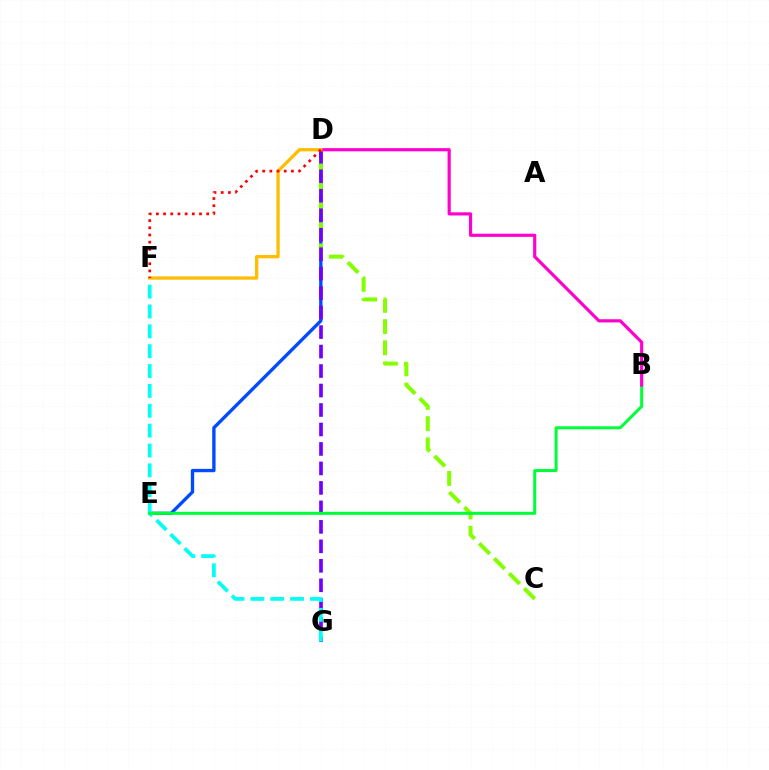{('D', 'E'): [{'color': '#004bff', 'line_style': 'solid', 'thickness': 2.41}], ('C', 'D'): [{'color': '#84ff00', 'line_style': 'dashed', 'thickness': 2.88}], ('D', 'G'): [{'color': '#7200ff', 'line_style': 'dashed', 'thickness': 2.65}], ('F', 'G'): [{'color': '#00fff6', 'line_style': 'dashed', 'thickness': 2.7}], ('B', 'E'): [{'color': '#00ff39', 'line_style': 'solid', 'thickness': 2.17}], ('B', 'D'): [{'color': '#ff00cf', 'line_style': 'solid', 'thickness': 2.29}], ('D', 'F'): [{'color': '#ffbd00', 'line_style': 'solid', 'thickness': 2.37}, {'color': '#ff0000', 'line_style': 'dotted', 'thickness': 1.95}]}